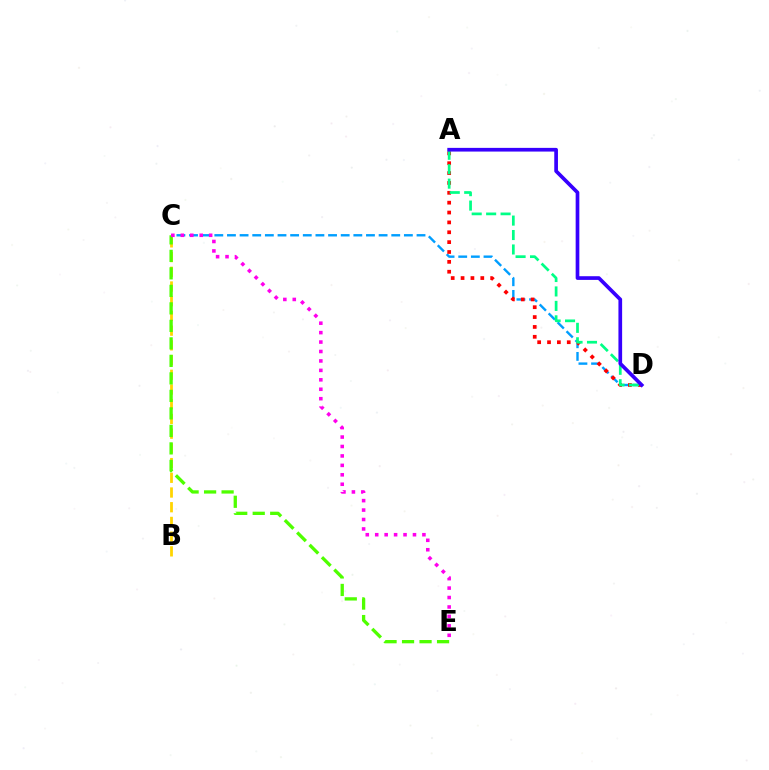{('C', 'D'): [{'color': '#009eff', 'line_style': 'dashed', 'thickness': 1.72}], ('A', 'D'): [{'color': '#ff0000', 'line_style': 'dotted', 'thickness': 2.68}, {'color': '#00ff86', 'line_style': 'dashed', 'thickness': 1.96}, {'color': '#3700ff', 'line_style': 'solid', 'thickness': 2.66}], ('B', 'C'): [{'color': '#ffd500', 'line_style': 'dashed', 'thickness': 2.0}], ('C', 'E'): [{'color': '#4fff00', 'line_style': 'dashed', 'thickness': 2.38}, {'color': '#ff00ed', 'line_style': 'dotted', 'thickness': 2.57}]}